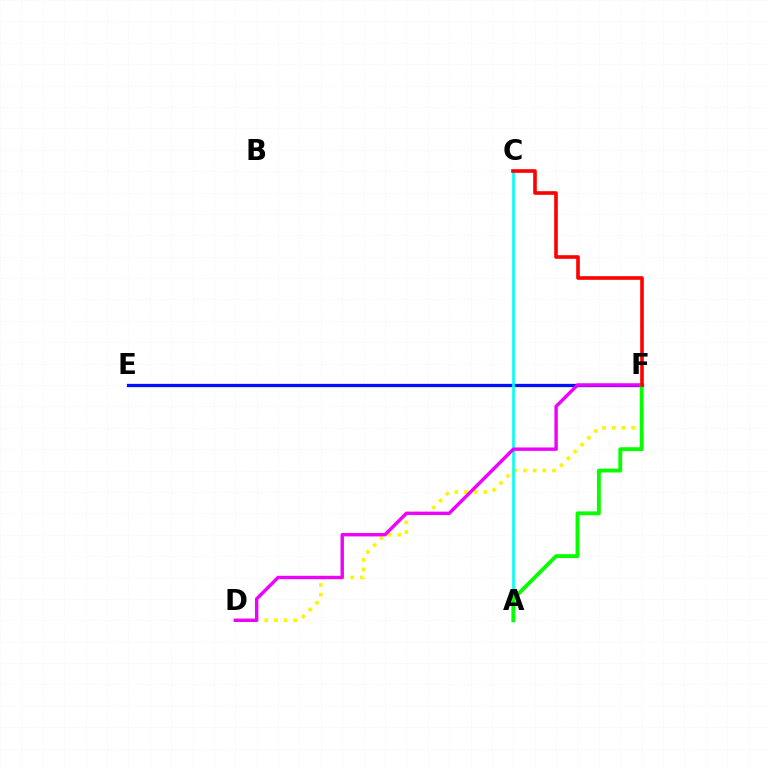{('D', 'F'): [{'color': '#fcf500', 'line_style': 'dotted', 'thickness': 2.63}, {'color': '#ee00ff', 'line_style': 'solid', 'thickness': 2.45}], ('E', 'F'): [{'color': '#0010ff', 'line_style': 'solid', 'thickness': 2.36}], ('A', 'C'): [{'color': '#00fff6', 'line_style': 'solid', 'thickness': 1.87}], ('A', 'F'): [{'color': '#08ff00', 'line_style': 'solid', 'thickness': 2.78}], ('C', 'F'): [{'color': '#ff0000', 'line_style': 'solid', 'thickness': 2.6}]}